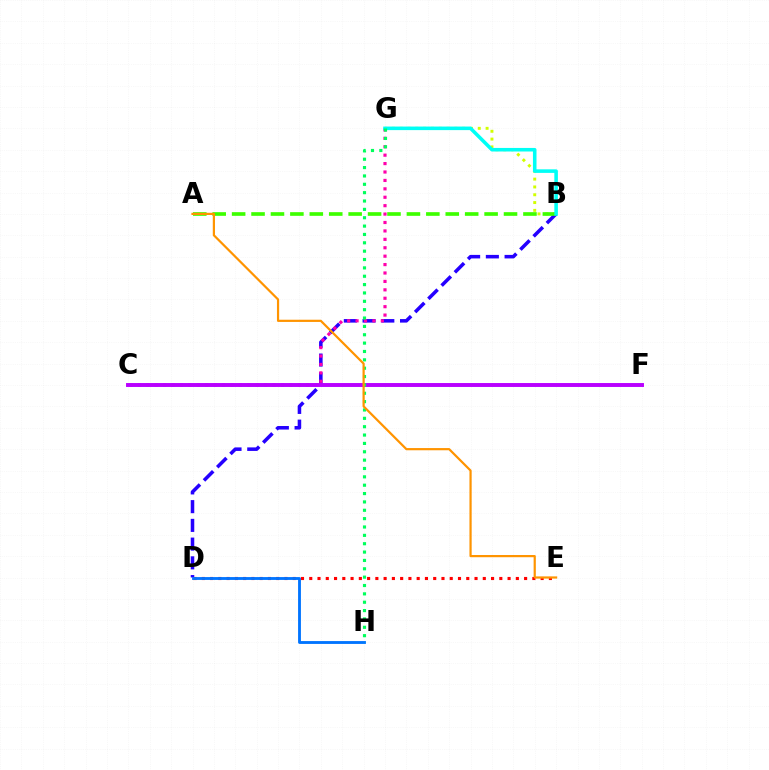{('D', 'E'): [{'color': '#ff0000', 'line_style': 'dotted', 'thickness': 2.25}], ('B', 'G'): [{'color': '#d1ff00', 'line_style': 'dotted', 'thickness': 2.12}, {'color': '#00fff6', 'line_style': 'solid', 'thickness': 2.56}], ('B', 'D'): [{'color': '#2500ff', 'line_style': 'dashed', 'thickness': 2.54}], ('D', 'H'): [{'color': '#0074ff', 'line_style': 'solid', 'thickness': 2.05}], ('A', 'B'): [{'color': '#3dff00', 'line_style': 'dashed', 'thickness': 2.64}], ('C', 'G'): [{'color': '#ff00ac', 'line_style': 'dotted', 'thickness': 2.29}], ('C', 'F'): [{'color': '#b900ff', 'line_style': 'solid', 'thickness': 2.83}], ('G', 'H'): [{'color': '#00ff5c', 'line_style': 'dotted', 'thickness': 2.27}], ('A', 'E'): [{'color': '#ff9400', 'line_style': 'solid', 'thickness': 1.59}]}